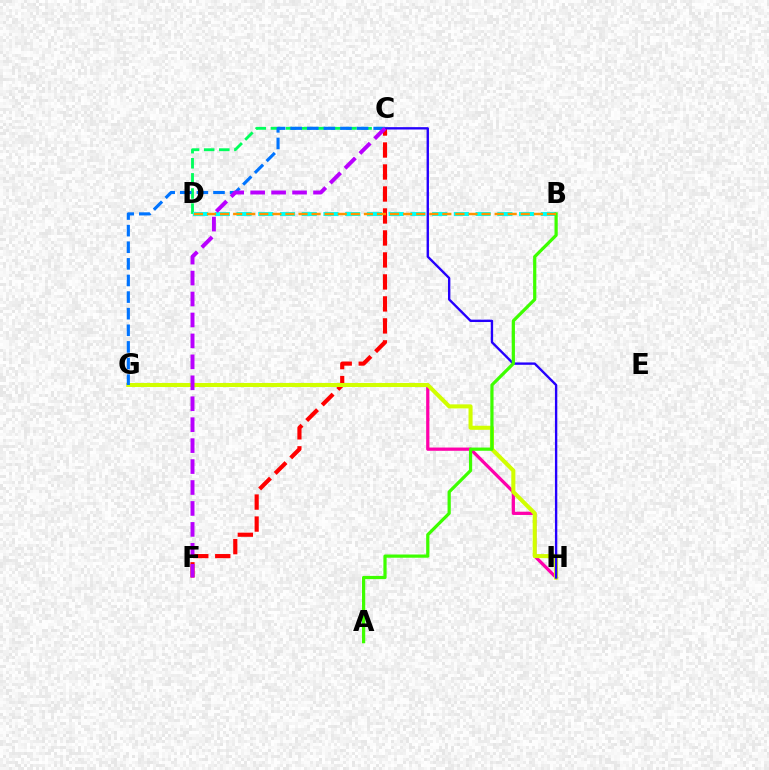{('G', 'H'): [{'color': '#ff00ac', 'line_style': 'solid', 'thickness': 2.33}, {'color': '#d1ff00', 'line_style': 'solid', 'thickness': 2.92}], ('C', 'F'): [{'color': '#ff0000', 'line_style': 'dashed', 'thickness': 2.99}, {'color': '#b900ff', 'line_style': 'dashed', 'thickness': 2.85}], ('C', 'D'): [{'color': '#00ff5c', 'line_style': 'dashed', 'thickness': 2.05}], ('C', 'H'): [{'color': '#2500ff', 'line_style': 'solid', 'thickness': 1.7}], ('B', 'D'): [{'color': '#00fff6', 'line_style': 'dashed', 'thickness': 2.95}, {'color': '#ff9400', 'line_style': 'dashed', 'thickness': 1.78}], ('C', 'G'): [{'color': '#0074ff', 'line_style': 'dashed', 'thickness': 2.26}], ('A', 'B'): [{'color': '#3dff00', 'line_style': 'solid', 'thickness': 2.32}]}